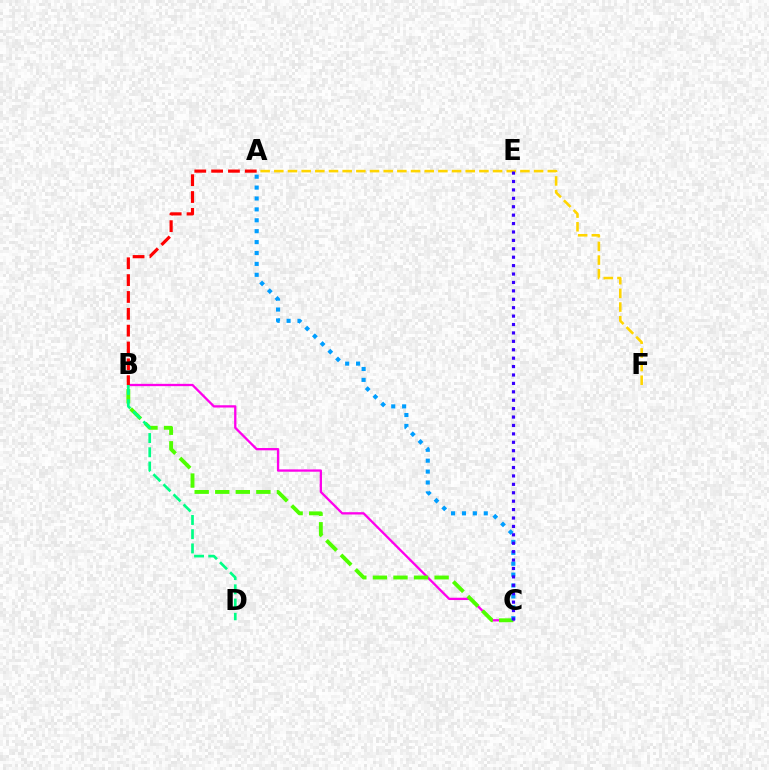{('B', 'C'): [{'color': '#ff00ed', 'line_style': 'solid', 'thickness': 1.66}, {'color': '#4fff00', 'line_style': 'dashed', 'thickness': 2.79}], ('B', 'D'): [{'color': '#00ff86', 'line_style': 'dashed', 'thickness': 1.93}], ('A', 'B'): [{'color': '#ff0000', 'line_style': 'dashed', 'thickness': 2.29}], ('A', 'F'): [{'color': '#ffd500', 'line_style': 'dashed', 'thickness': 1.86}], ('A', 'C'): [{'color': '#009eff', 'line_style': 'dotted', 'thickness': 2.96}], ('C', 'E'): [{'color': '#3700ff', 'line_style': 'dotted', 'thickness': 2.29}]}